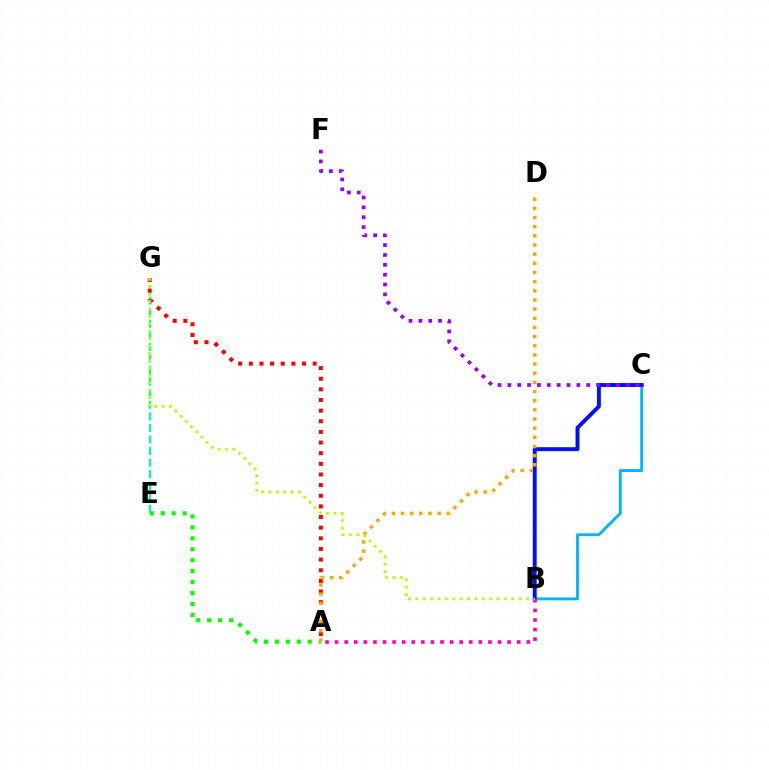{('B', 'C'): [{'color': '#00b5ff', 'line_style': 'solid', 'thickness': 2.06}, {'color': '#0010ff', 'line_style': 'solid', 'thickness': 2.83}], ('E', 'G'): [{'color': '#00ff9d', 'line_style': 'dashed', 'thickness': 1.57}], ('A', 'B'): [{'color': '#ff00bd', 'line_style': 'dotted', 'thickness': 2.6}], ('A', 'G'): [{'color': '#ff0000', 'line_style': 'dotted', 'thickness': 2.89}], ('A', 'E'): [{'color': '#08ff00', 'line_style': 'dotted', 'thickness': 2.98}], ('C', 'F'): [{'color': '#9b00ff', 'line_style': 'dotted', 'thickness': 2.68}], ('A', 'D'): [{'color': '#ffa500', 'line_style': 'dotted', 'thickness': 2.49}], ('B', 'G'): [{'color': '#b3ff00', 'line_style': 'dotted', 'thickness': 2.0}]}